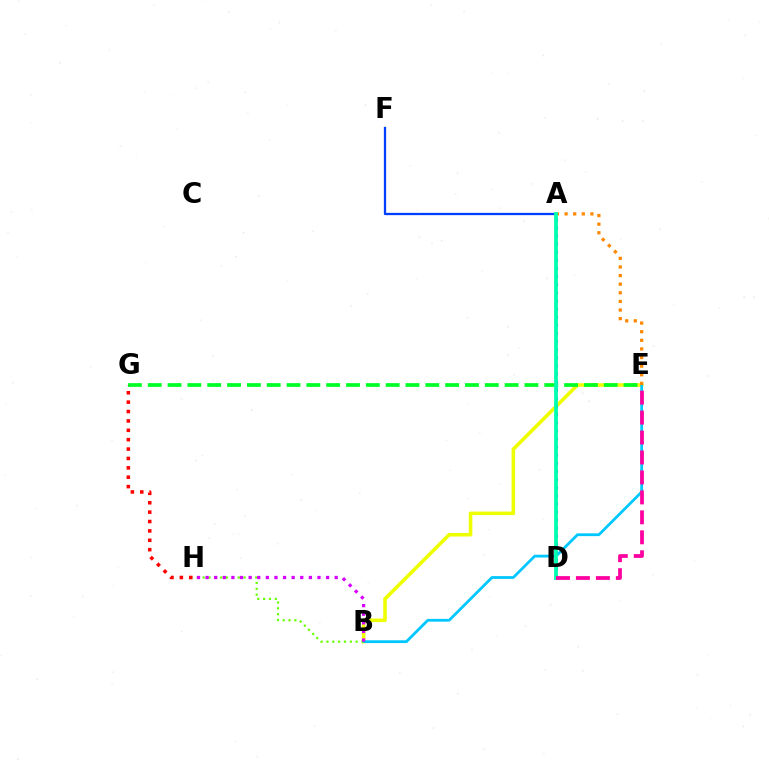{('B', 'E'): [{'color': '#eeff00', 'line_style': 'solid', 'thickness': 2.56}, {'color': '#00c7ff', 'line_style': 'solid', 'thickness': 2.0}], ('A', 'E'): [{'color': '#ff8800', 'line_style': 'dotted', 'thickness': 2.34}], ('E', 'G'): [{'color': '#00ff27', 'line_style': 'dashed', 'thickness': 2.69}], ('A', 'D'): [{'color': '#4f00ff', 'line_style': 'dotted', 'thickness': 2.21}, {'color': '#00ffaf', 'line_style': 'solid', 'thickness': 2.74}], ('B', 'H'): [{'color': '#66ff00', 'line_style': 'dotted', 'thickness': 1.59}, {'color': '#d600ff', 'line_style': 'dotted', 'thickness': 2.34}], ('A', 'F'): [{'color': '#003fff', 'line_style': 'solid', 'thickness': 1.65}], ('D', 'E'): [{'color': '#ff00a0', 'line_style': 'dashed', 'thickness': 2.71}], ('G', 'H'): [{'color': '#ff0000', 'line_style': 'dotted', 'thickness': 2.55}]}